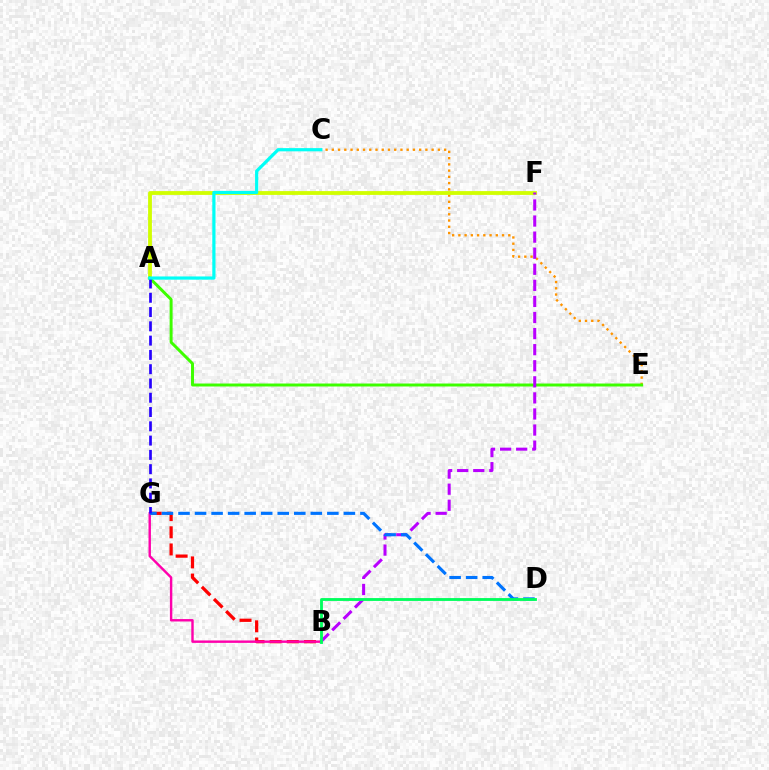{('B', 'G'): [{'color': '#ff0000', 'line_style': 'dashed', 'thickness': 2.33}, {'color': '#ff00ac', 'line_style': 'solid', 'thickness': 1.74}], ('C', 'E'): [{'color': '#ff9400', 'line_style': 'dotted', 'thickness': 1.69}], ('A', 'F'): [{'color': '#d1ff00', 'line_style': 'solid', 'thickness': 2.74}], ('A', 'E'): [{'color': '#3dff00', 'line_style': 'solid', 'thickness': 2.13}], ('B', 'F'): [{'color': '#b900ff', 'line_style': 'dashed', 'thickness': 2.18}], ('D', 'G'): [{'color': '#0074ff', 'line_style': 'dashed', 'thickness': 2.25}], ('A', 'G'): [{'color': '#2500ff', 'line_style': 'dashed', 'thickness': 1.94}], ('A', 'C'): [{'color': '#00fff6', 'line_style': 'solid', 'thickness': 2.31}], ('B', 'D'): [{'color': '#00ff5c', 'line_style': 'solid', 'thickness': 2.05}]}